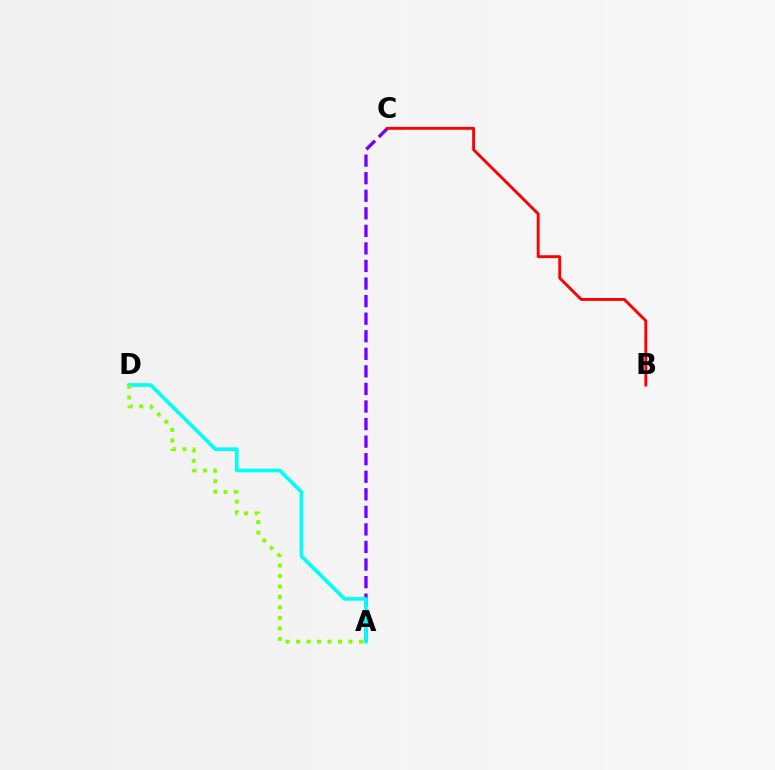{('A', 'C'): [{'color': '#7200ff', 'line_style': 'dashed', 'thickness': 2.39}], ('A', 'D'): [{'color': '#00fff6', 'line_style': 'solid', 'thickness': 2.62}, {'color': '#84ff00', 'line_style': 'dotted', 'thickness': 2.85}], ('B', 'C'): [{'color': '#ff0000', 'line_style': 'solid', 'thickness': 2.08}]}